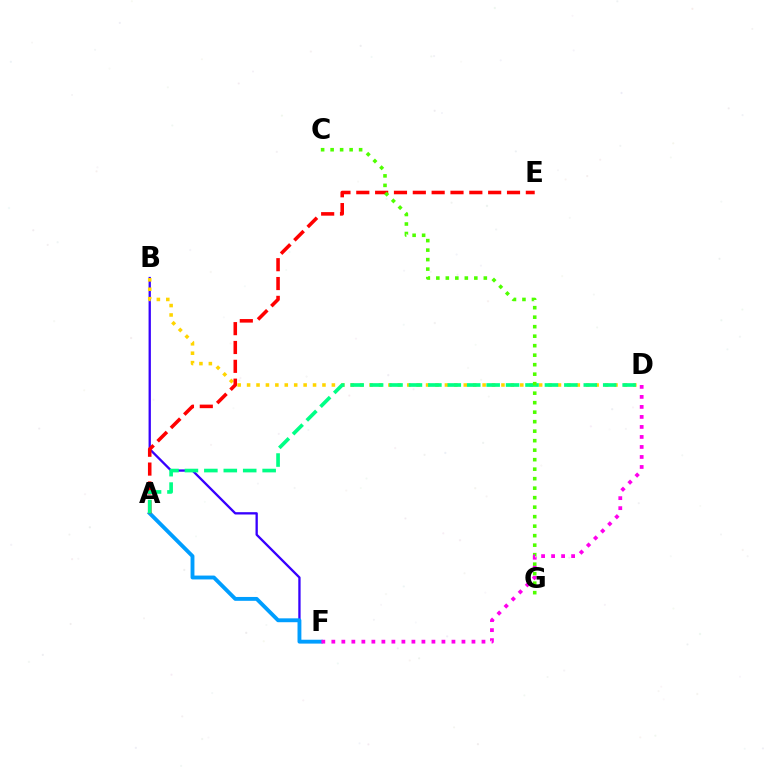{('B', 'F'): [{'color': '#3700ff', 'line_style': 'solid', 'thickness': 1.67}], ('A', 'F'): [{'color': '#009eff', 'line_style': 'solid', 'thickness': 2.78}], ('B', 'D'): [{'color': '#ffd500', 'line_style': 'dotted', 'thickness': 2.56}], ('A', 'E'): [{'color': '#ff0000', 'line_style': 'dashed', 'thickness': 2.56}], ('A', 'D'): [{'color': '#00ff86', 'line_style': 'dashed', 'thickness': 2.64}], ('C', 'G'): [{'color': '#4fff00', 'line_style': 'dotted', 'thickness': 2.58}], ('D', 'F'): [{'color': '#ff00ed', 'line_style': 'dotted', 'thickness': 2.72}]}